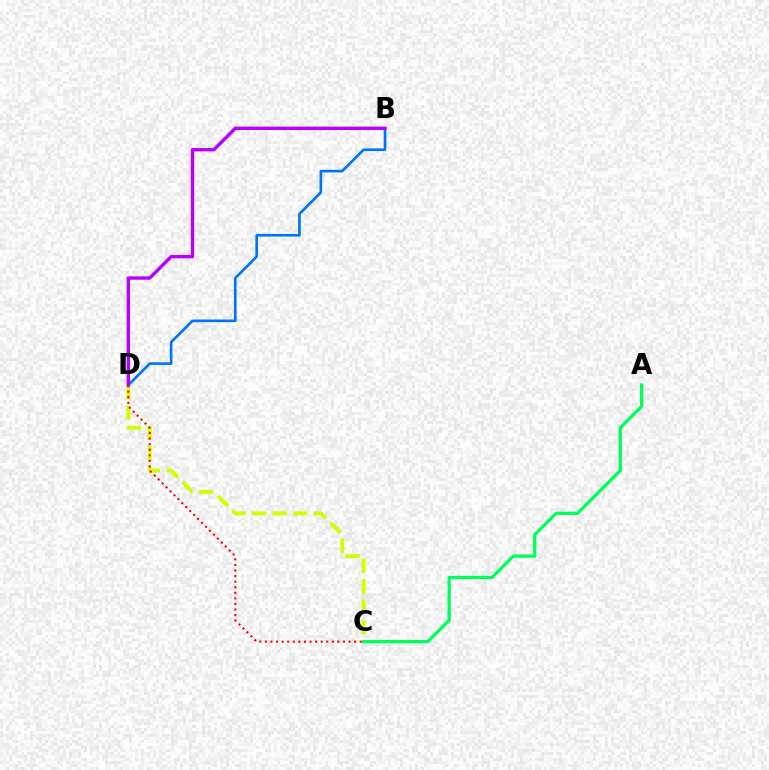{('B', 'D'): [{'color': '#0074ff', 'line_style': 'solid', 'thickness': 1.9}, {'color': '#b900ff', 'line_style': 'solid', 'thickness': 2.44}], ('C', 'D'): [{'color': '#d1ff00', 'line_style': 'dashed', 'thickness': 2.8}, {'color': '#ff0000', 'line_style': 'dotted', 'thickness': 1.52}], ('A', 'C'): [{'color': '#00ff5c', 'line_style': 'solid', 'thickness': 2.37}]}